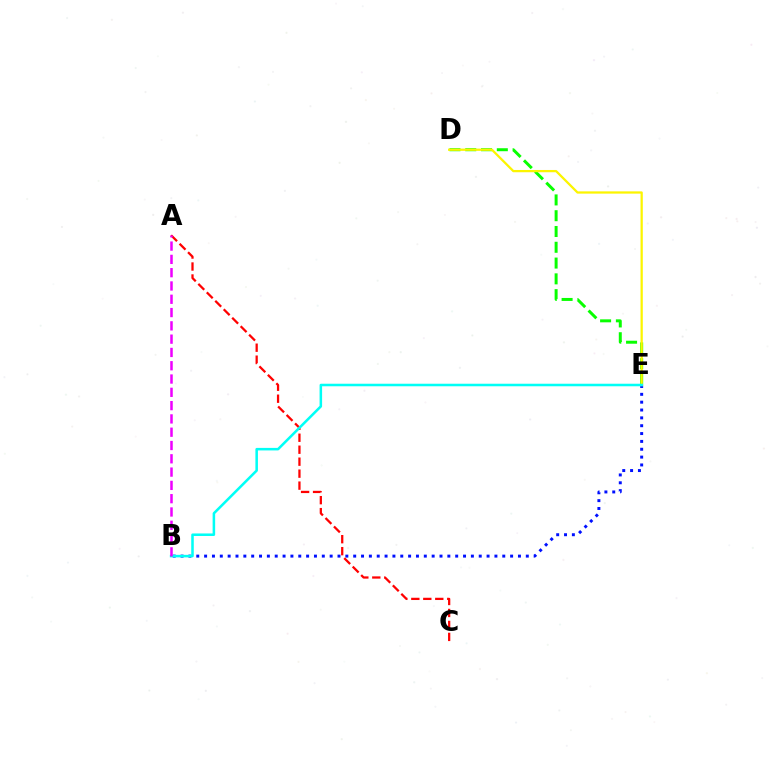{('B', 'E'): [{'color': '#0010ff', 'line_style': 'dotted', 'thickness': 2.13}, {'color': '#00fff6', 'line_style': 'solid', 'thickness': 1.83}], ('D', 'E'): [{'color': '#08ff00', 'line_style': 'dashed', 'thickness': 2.14}, {'color': '#fcf500', 'line_style': 'solid', 'thickness': 1.63}], ('A', 'C'): [{'color': '#ff0000', 'line_style': 'dashed', 'thickness': 1.63}], ('A', 'B'): [{'color': '#ee00ff', 'line_style': 'dashed', 'thickness': 1.81}]}